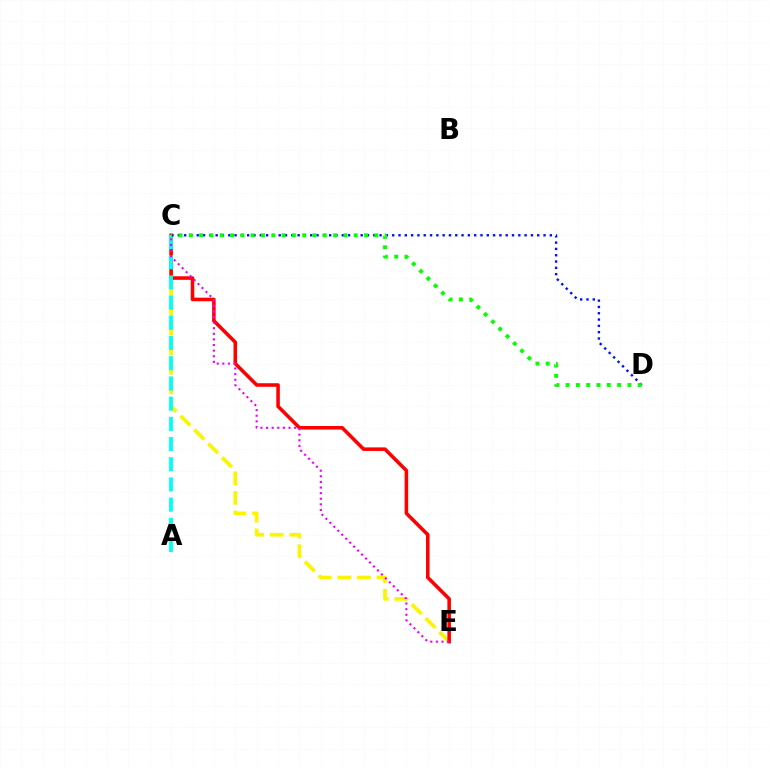{('C', 'E'): [{'color': '#fcf500', 'line_style': 'dashed', 'thickness': 2.66}, {'color': '#ff0000', 'line_style': 'solid', 'thickness': 2.56}, {'color': '#ee00ff', 'line_style': 'dotted', 'thickness': 1.52}], ('A', 'C'): [{'color': '#00fff6', 'line_style': 'dashed', 'thickness': 2.74}], ('C', 'D'): [{'color': '#0010ff', 'line_style': 'dotted', 'thickness': 1.71}, {'color': '#08ff00', 'line_style': 'dotted', 'thickness': 2.8}]}